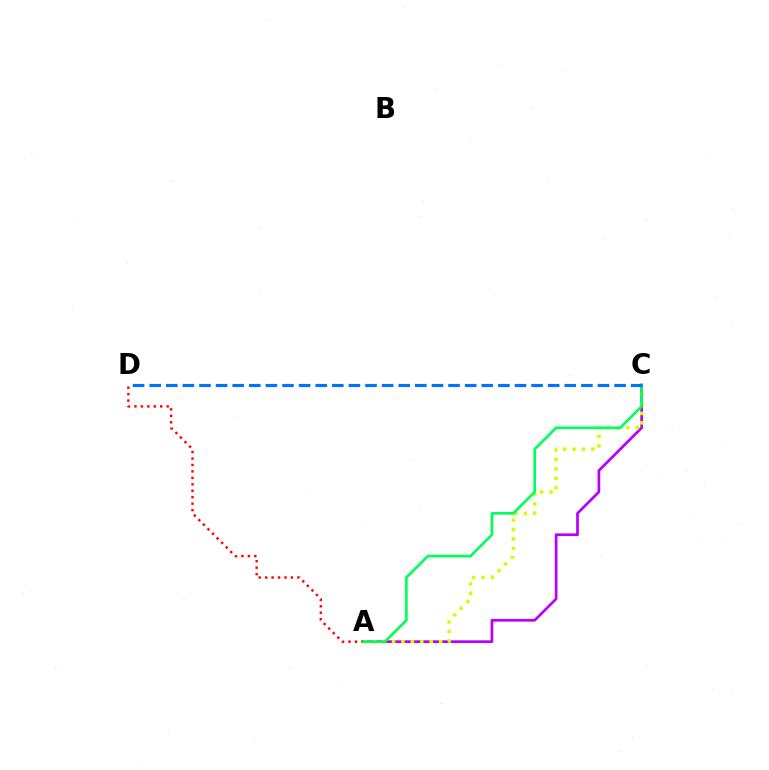{('A', 'C'): [{'color': '#b900ff', 'line_style': 'solid', 'thickness': 1.95}, {'color': '#d1ff00', 'line_style': 'dotted', 'thickness': 2.55}, {'color': '#00ff5c', 'line_style': 'solid', 'thickness': 1.91}], ('A', 'D'): [{'color': '#ff0000', 'line_style': 'dotted', 'thickness': 1.75}], ('C', 'D'): [{'color': '#0074ff', 'line_style': 'dashed', 'thickness': 2.26}]}